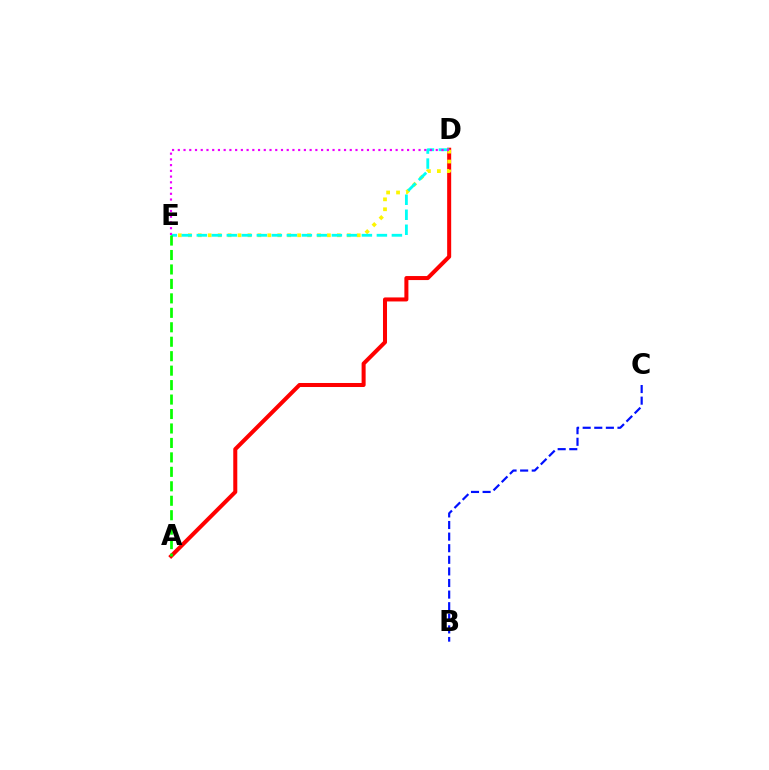{('B', 'C'): [{'color': '#0010ff', 'line_style': 'dashed', 'thickness': 1.58}], ('A', 'D'): [{'color': '#ff0000', 'line_style': 'solid', 'thickness': 2.9}], ('D', 'E'): [{'color': '#fcf500', 'line_style': 'dotted', 'thickness': 2.7}, {'color': '#00fff6', 'line_style': 'dashed', 'thickness': 2.04}, {'color': '#ee00ff', 'line_style': 'dotted', 'thickness': 1.56}], ('A', 'E'): [{'color': '#08ff00', 'line_style': 'dashed', 'thickness': 1.96}]}